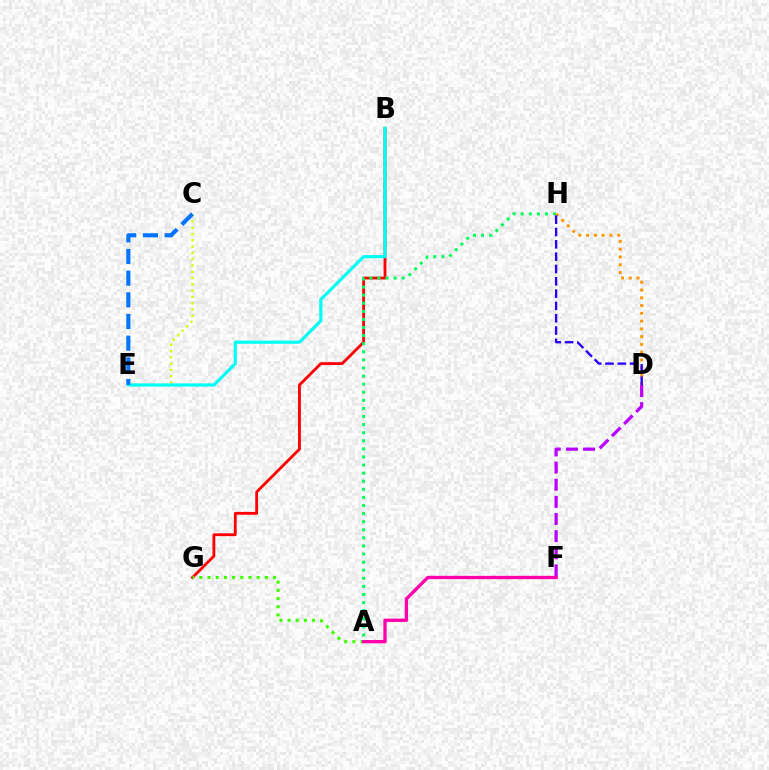{('B', 'G'): [{'color': '#ff0000', 'line_style': 'solid', 'thickness': 2.03}], ('A', 'H'): [{'color': '#00ff5c', 'line_style': 'dotted', 'thickness': 2.2}], ('A', 'G'): [{'color': '#3dff00', 'line_style': 'dotted', 'thickness': 2.22}], ('C', 'E'): [{'color': '#d1ff00', 'line_style': 'dotted', 'thickness': 1.71}, {'color': '#0074ff', 'line_style': 'dashed', 'thickness': 2.94}], ('D', 'H'): [{'color': '#ff9400', 'line_style': 'dotted', 'thickness': 2.11}, {'color': '#2500ff', 'line_style': 'dashed', 'thickness': 1.67}], ('D', 'F'): [{'color': '#b900ff', 'line_style': 'dashed', 'thickness': 2.33}], ('B', 'E'): [{'color': '#00fff6', 'line_style': 'solid', 'thickness': 2.28}], ('A', 'F'): [{'color': '#ff00ac', 'line_style': 'solid', 'thickness': 2.37}]}